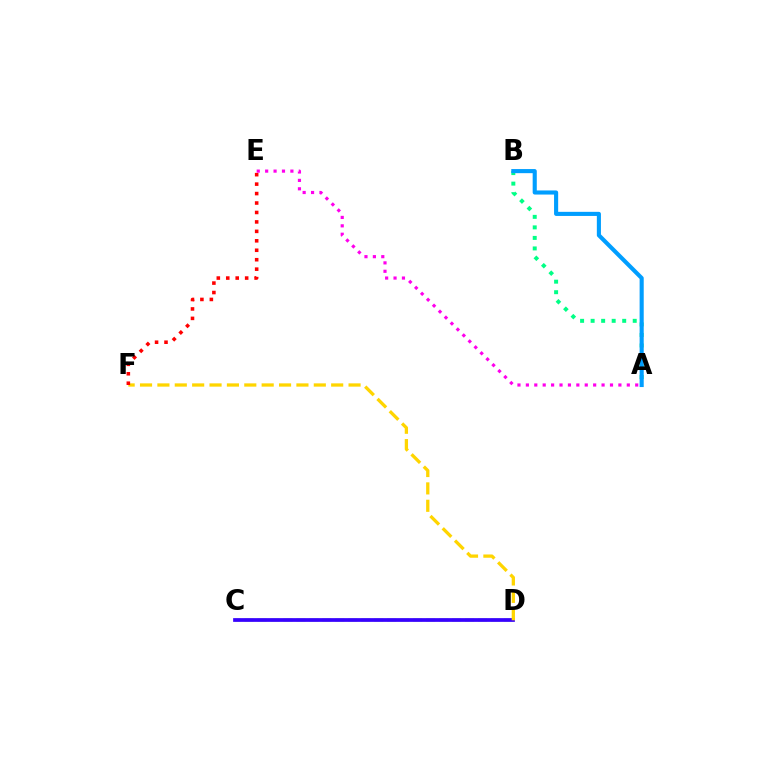{('C', 'D'): [{'color': '#4fff00', 'line_style': 'dashed', 'thickness': 1.76}, {'color': '#3700ff', 'line_style': 'solid', 'thickness': 2.68}], ('A', 'B'): [{'color': '#00ff86', 'line_style': 'dotted', 'thickness': 2.86}, {'color': '#009eff', 'line_style': 'solid', 'thickness': 2.96}], ('D', 'F'): [{'color': '#ffd500', 'line_style': 'dashed', 'thickness': 2.36}], ('E', 'F'): [{'color': '#ff0000', 'line_style': 'dotted', 'thickness': 2.57}], ('A', 'E'): [{'color': '#ff00ed', 'line_style': 'dotted', 'thickness': 2.29}]}